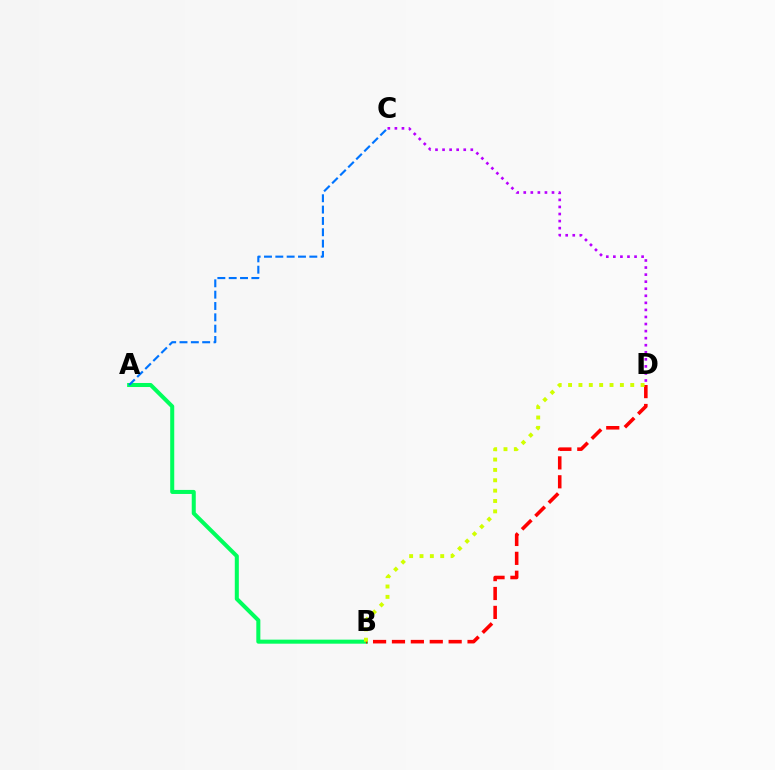{('A', 'B'): [{'color': '#00ff5c', 'line_style': 'solid', 'thickness': 2.91}], ('C', 'D'): [{'color': '#b900ff', 'line_style': 'dotted', 'thickness': 1.92}], ('B', 'D'): [{'color': '#ff0000', 'line_style': 'dashed', 'thickness': 2.57}, {'color': '#d1ff00', 'line_style': 'dotted', 'thickness': 2.82}], ('A', 'C'): [{'color': '#0074ff', 'line_style': 'dashed', 'thickness': 1.54}]}